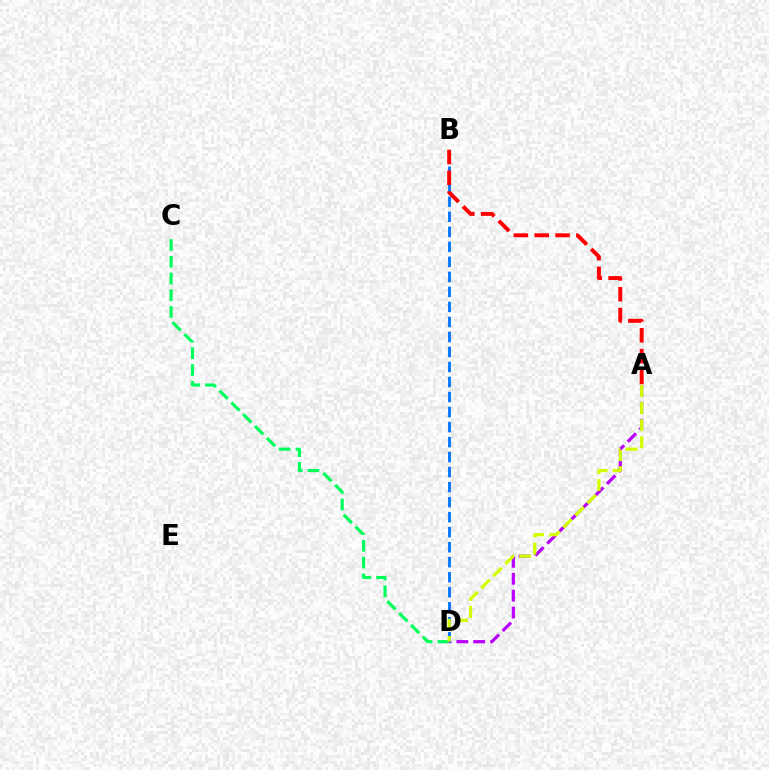{('C', 'D'): [{'color': '#00ff5c', 'line_style': 'dashed', 'thickness': 2.27}], ('A', 'D'): [{'color': '#b900ff', 'line_style': 'dashed', 'thickness': 2.3}, {'color': '#d1ff00', 'line_style': 'dashed', 'thickness': 2.32}], ('B', 'D'): [{'color': '#0074ff', 'line_style': 'dashed', 'thickness': 2.04}], ('A', 'B'): [{'color': '#ff0000', 'line_style': 'dashed', 'thickness': 2.83}]}